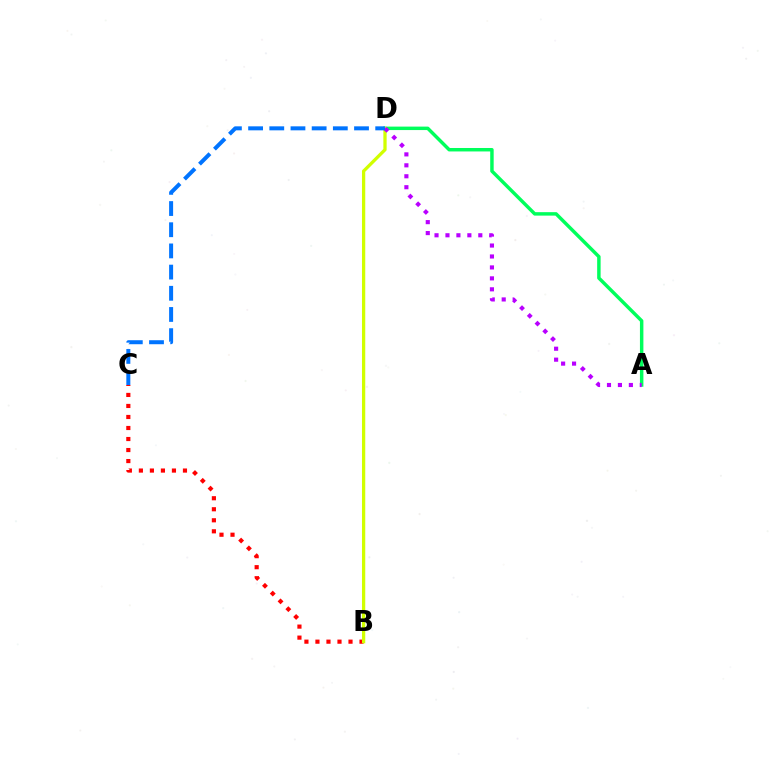{('B', 'C'): [{'color': '#ff0000', 'line_style': 'dotted', 'thickness': 2.99}], ('A', 'D'): [{'color': '#00ff5c', 'line_style': 'solid', 'thickness': 2.49}, {'color': '#b900ff', 'line_style': 'dotted', 'thickness': 2.97}], ('B', 'D'): [{'color': '#d1ff00', 'line_style': 'solid', 'thickness': 2.36}], ('C', 'D'): [{'color': '#0074ff', 'line_style': 'dashed', 'thickness': 2.88}]}